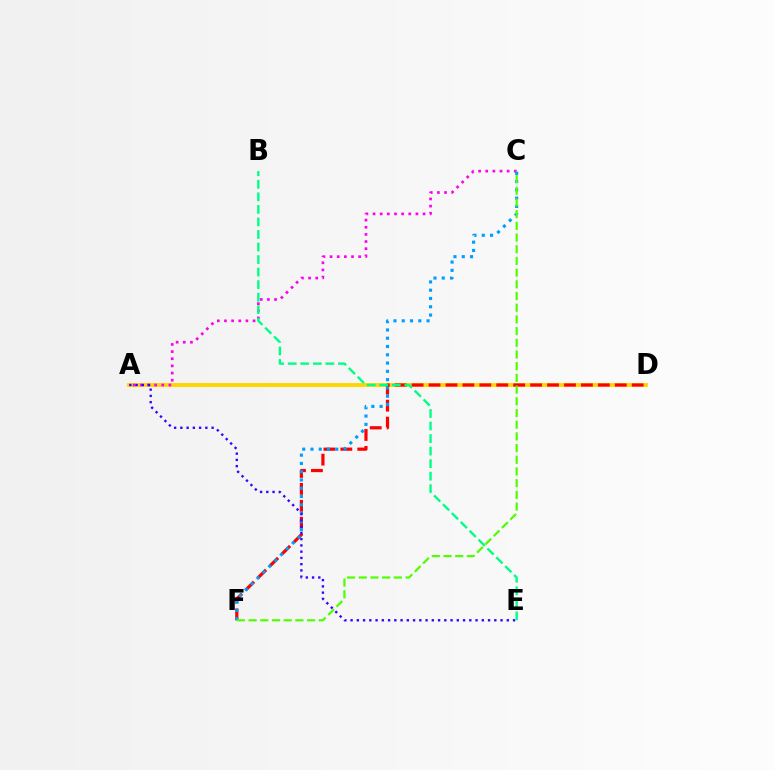{('A', 'D'): [{'color': '#ffd500', 'line_style': 'solid', 'thickness': 2.79}], ('D', 'F'): [{'color': '#ff0000', 'line_style': 'dashed', 'thickness': 2.3}], ('A', 'C'): [{'color': '#ff00ed', 'line_style': 'dotted', 'thickness': 1.94}], ('C', 'F'): [{'color': '#009eff', 'line_style': 'dotted', 'thickness': 2.25}, {'color': '#4fff00', 'line_style': 'dashed', 'thickness': 1.59}], ('A', 'E'): [{'color': '#3700ff', 'line_style': 'dotted', 'thickness': 1.7}], ('B', 'E'): [{'color': '#00ff86', 'line_style': 'dashed', 'thickness': 1.7}]}